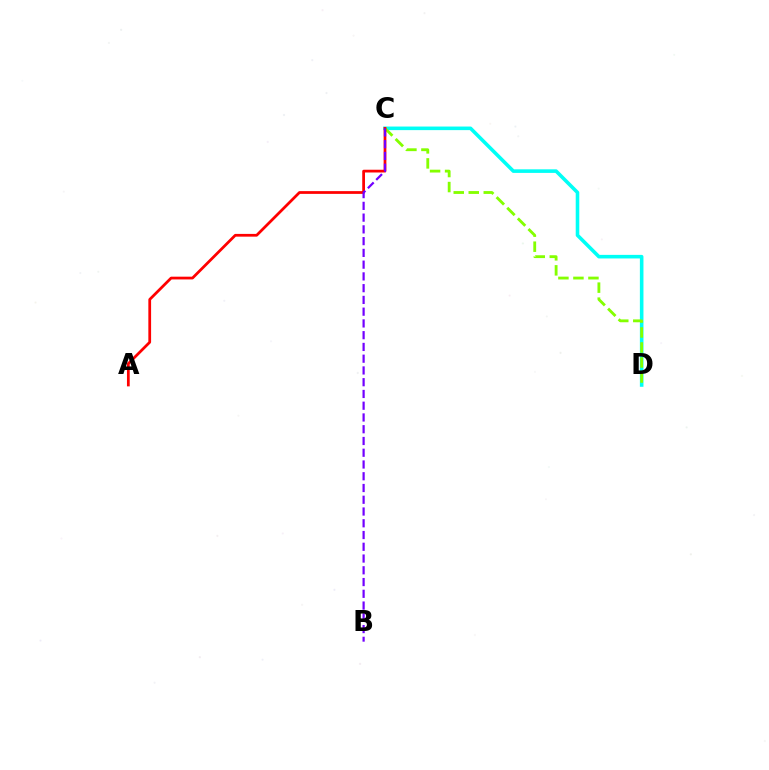{('C', 'D'): [{'color': '#00fff6', 'line_style': 'solid', 'thickness': 2.58}, {'color': '#84ff00', 'line_style': 'dashed', 'thickness': 2.04}], ('A', 'C'): [{'color': '#ff0000', 'line_style': 'solid', 'thickness': 1.98}], ('B', 'C'): [{'color': '#7200ff', 'line_style': 'dashed', 'thickness': 1.6}]}